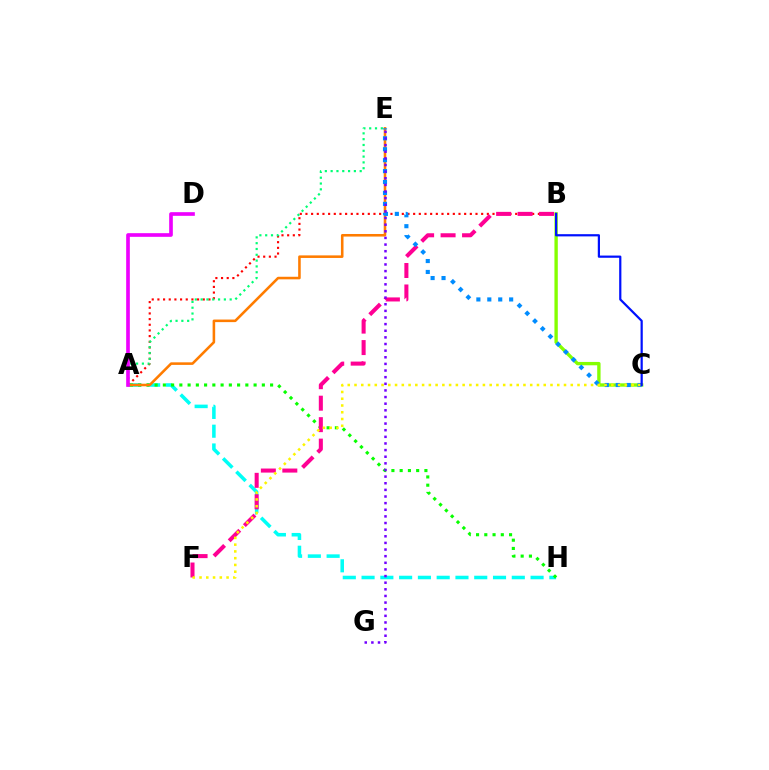{('A', 'H'): [{'color': '#00fff6', 'line_style': 'dashed', 'thickness': 2.55}, {'color': '#08ff00', 'line_style': 'dotted', 'thickness': 2.24}], ('A', 'B'): [{'color': '#ff0000', 'line_style': 'dotted', 'thickness': 1.54}], ('B', 'C'): [{'color': '#84ff00', 'line_style': 'solid', 'thickness': 2.42}, {'color': '#0010ff', 'line_style': 'solid', 'thickness': 1.59}], ('B', 'F'): [{'color': '#ff0094', 'line_style': 'dashed', 'thickness': 2.92}], ('A', 'E'): [{'color': '#ff7c00', 'line_style': 'solid', 'thickness': 1.85}, {'color': '#00ff74', 'line_style': 'dotted', 'thickness': 1.58}], ('C', 'E'): [{'color': '#008cff', 'line_style': 'dotted', 'thickness': 2.97}], ('A', 'D'): [{'color': '#ee00ff', 'line_style': 'solid', 'thickness': 2.63}], ('E', 'G'): [{'color': '#7200ff', 'line_style': 'dotted', 'thickness': 1.8}], ('C', 'F'): [{'color': '#fcf500', 'line_style': 'dotted', 'thickness': 1.84}]}